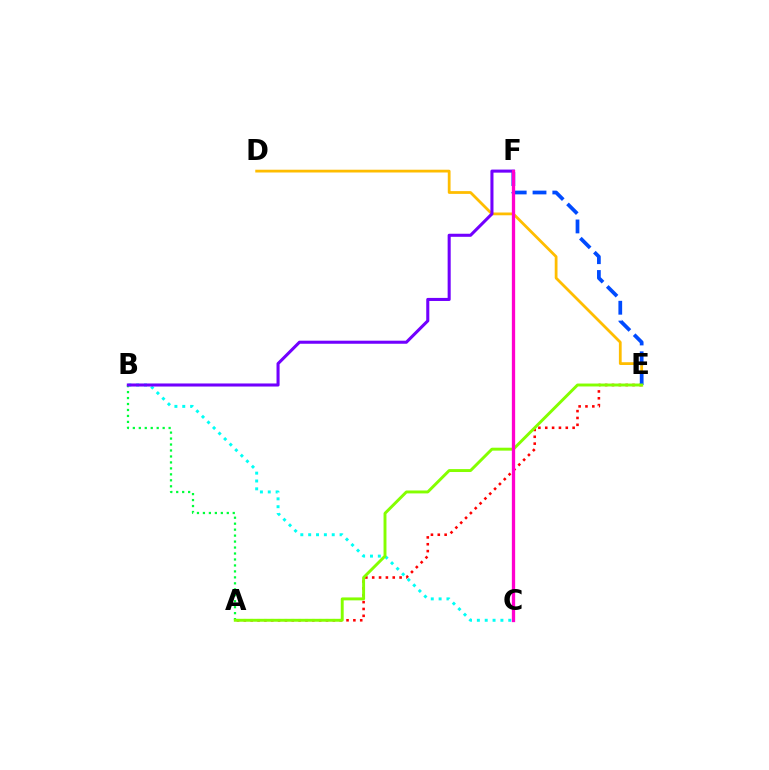{('D', 'E'): [{'color': '#ffbd00', 'line_style': 'solid', 'thickness': 2.0}], ('A', 'E'): [{'color': '#ff0000', 'line_style': 'dotted', 'thickness': 1.86}, {'color': '#84ff00', 'line_style': 'solid', 'thickness': 2.1}], ('E', 'F'): [{'color': '#004bff', 'line_style': 'dashed', 'thickness': 2.69}], ('A', 'B'): [{'color': '#00ff39', 'line_style': 'dotted', 'thickness': 1.62}], ('B', 'C'): [{'color': '#00fff6', 'line_style': 'dotted', 'thickness': 2.13}], ('B', 'F'): [{'color': '#7200ff', 'line_style': 'solid', 'thickness': 2.2}], ('C', 'F'): [{'color': '#ff00cf', 'line_style': 'solid', 'thickness': 2.38}]}